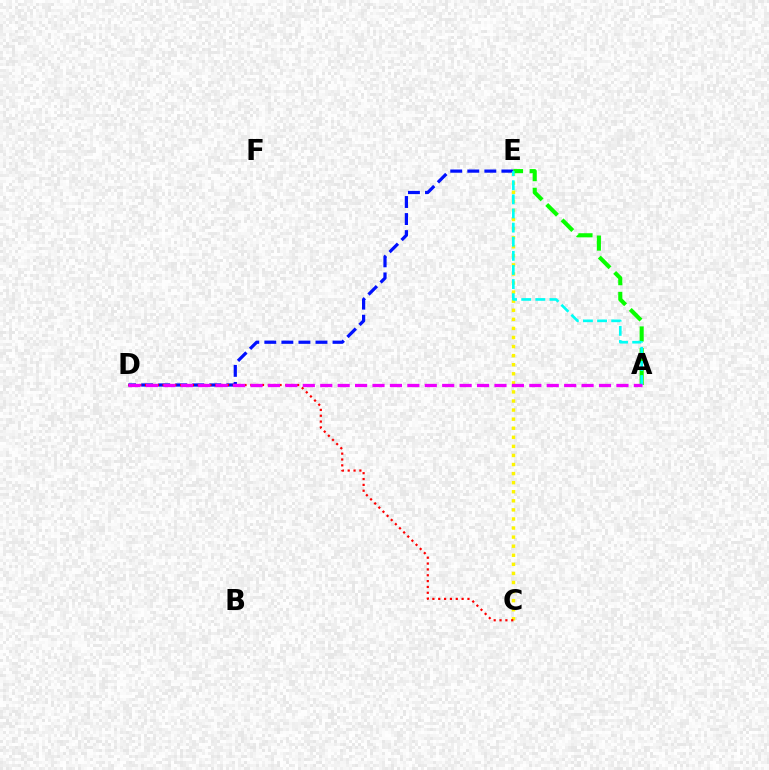{('D', 'E'): [{'color': '#0010ff', 'line_style': 'dashed', 'thickness': 2.32}], ('C', 'E'): [{'color': '#fcf500', 'line_style': 'dotted', 'thickness': 2.47}], ('C', 'D'): [{'color': '#ff0000', 'line_style': 'dotted', 'thickness': 1.59}], ('A', 'E'): [{'color': '#08ff00', 'line_style': 'dashed', 'thickness': 2.95}, {'color': '#00fff6', 'line_style': 'dashed', 'thickness': 1.92}], ('A', 'D'): [{'color': '#ee00ff', 'line_style': 'dashed', 'thickness': 2.37}]}